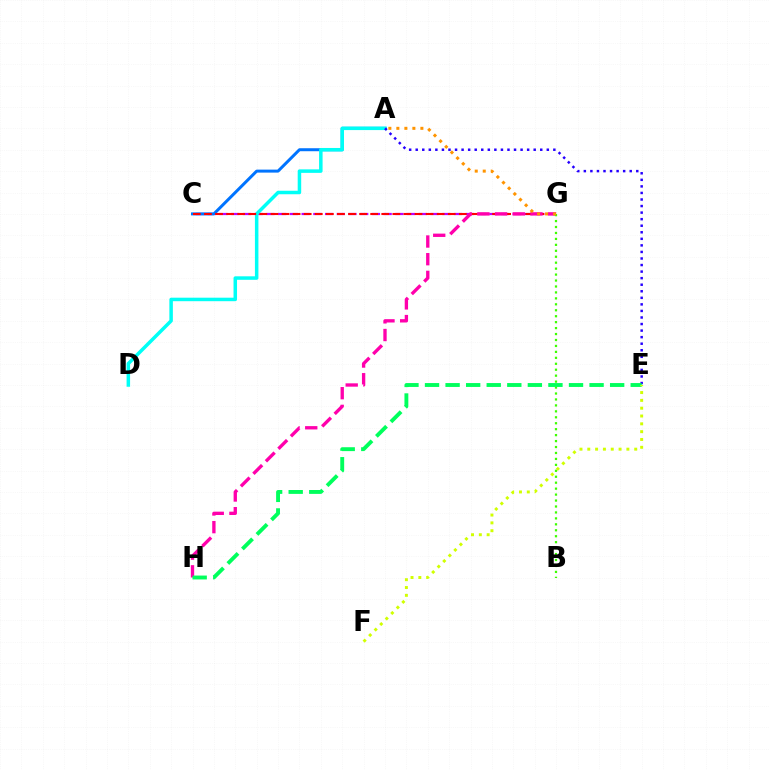{('C', 'G'): [{'color': '#b900ff', 'line_style': 'dashed', 'thickness': 1.59}, {'color': '#ff0000', 'line_style': 'dashed', 'thickness': 1.51}], ('A', 'C'): [{'color': '#0074ff', 'line_style': 'solid', 'thickness': 2.15}], ('A', 'D'): [{'color': '#00fff6', 'line_style': 'solid', 'thickness': 2.52}], ('G', 'H'): [{'color': '#ff00ac', 'line_style': 'dashed', 'thickness': 2.4}], ('B', 'G'): [{'color': '#3dff00', 'line_style': 'dotted', 'thickness': 1.62}], ('A', 'E'): [{'color': '#2500ff', 'line_style': 'dotted', 'thickness': 1.78}], ('E', 'H'): [{'color': '#00ff5c', 'line_style': 'dashed', 'thickness': 2.79}], ('A', 'G'): [{'color': '#ff9400', 'line_style': 'dotted', 'thickness': 2.18}], ('E', 'F'): [{'color': '#d1ff00', 'line_style': 'dotted', 'thickness': 2.13}]}